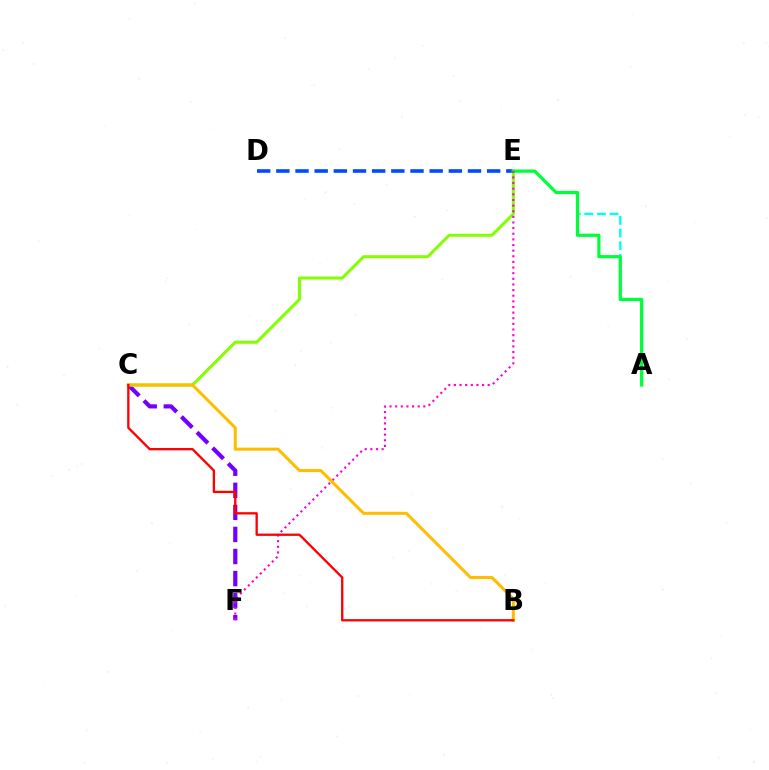{('D', 'E'): [{'color': '#004bff', 'line_style': 'dashed', 'thickness': 2.6}], ('C', 'F'): [{'color': '#7200ff', 'line_style': 'dashed', 'thickness': 3.0}], ('A', 'E'): [{'color': '#00fff6', 'line_style': 'dashed', 'thickness': 1.72}, {'color': '#00ff39', 'line_style': 'solid', 'thickness': 2.32}], ('C', 'E'): [{'color': '#84ff00', 'line_style': 'solid', 'thickness': 2.18}], ('E', 'F'): [{'color': '#ff00cf', 'line_style': 'dotted', 'thickness': 1.53}], ('B', 'C'): [{'color': '#ffbd00', 'line_style': 'solid', 'thickness': 2.19}, {'color': '#ff0000', 'line_style': 'solid', 'thickness': 1.67}]}